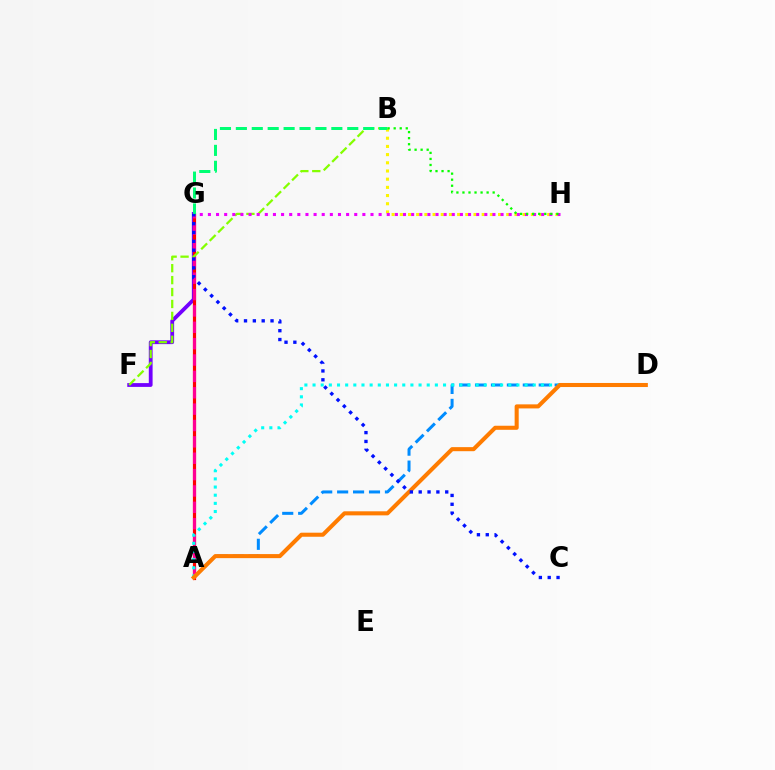{('B', 'H'): [{'color': '#fcf500', 'line_style': 'dotted', 'thickness': 2.22}, {'color': '#08ff00', 'line_style': 'dotted', 'thickness': 1.64}], ('F', 'G'): [{'color': '#7200ff', 'line_style': 'solid', 'thickness': 2.73}], ('A', 'D'): [{'color': '#008cff', 'line_style': 'dashed', 'thickness': 2.16}, {'color': '#00fff6', 'line_style': 'dotted', 'thickness': 2.22}, {'color': '#ff7c00', 'line_style': 'solid', 'thickness': 2.92}], ('A', 'G'): [{'color': '#ff0000', 'line_style': 'solid', 'thickness': 2.29}, {'color': '#ff0094', 'line_style': 'dashed', 'thickness': 2.22}], ('B', 'F'): [{'color': '#84ff00', 'line_style': 'dashed', 'thickness': 1.62}], ('G', 'H'): [{'color': '#ee00ff', 'line_style': 'dotted', 'thickness': 2.21}], ('B', 'G'): [{'color': '#00ff74', 'line_style': 'dashed', 'thickness': 2.16}], ('C', 'G'): [{'color': '#0010ff', 'line_style': 'dotted', 'thickness': 2.4}]}